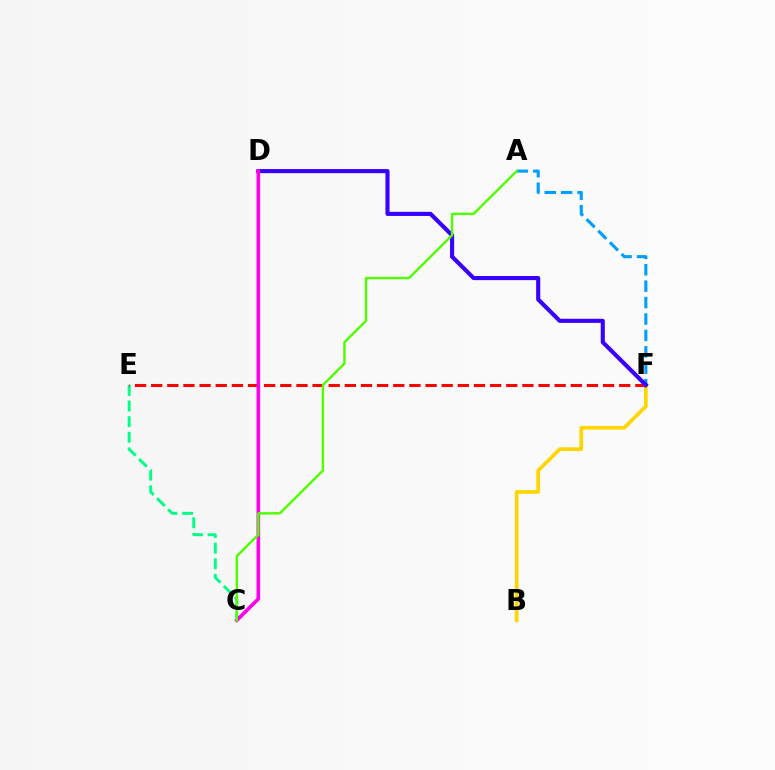{('B', 'F'): [{'color': '#ffd500', 'line_style': 'solid', 'thickness': 2.64}], ('A', 'F'): [{'color': '#009eff', 'line_style': 'dashed', 'thickness': 2.23}], ('C', 'E'): [{'color': '#00ff86', 'line_style': 'dashed', 'thickness': 2.12}], ('E', 'F'): [{'color': '#ff0000', 'line_style': 'dashed', 'thickness': 2.19}], ('D', 'F'): [{'color': '#3700ff', 'line_style': 'solid', 'thickness': 2.96}], ('C', 'D'): [{'color': '#ff00ed', 'line_style': 'solid', 'thickness': 2.61}], ('A', 'C'): [{'color': '#4fff00', 'line_style': 'solid', 'thickness': 1.73}]}